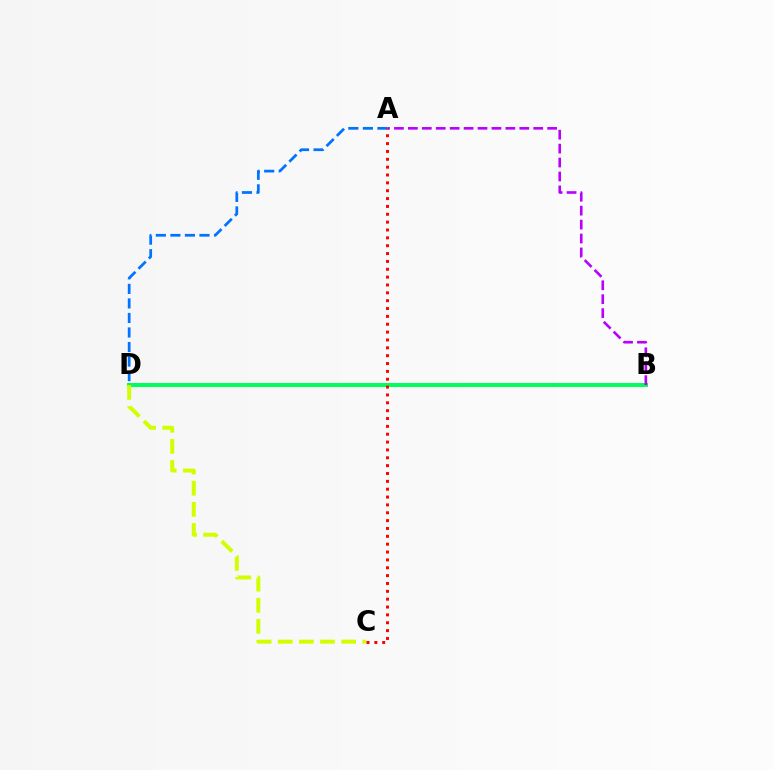{('A', 'D'): [{'color': '#0074ff', 'line_style': 'dashed', 'thickness': 1.98}], ('B', 'D'): [{'color': '#00ff5c', 'line_style': 'solid', 'thickness': 2.86}], ('C', 'D'): [{'color': '#d1ff00', 'line_style': 'dashed', 'thickness': 2.87}], ('A', 'B'): [{'color': '#b900ff', 'line_style': 'dashed', 'thickness': 1.89}], ('A', 'C'): [{'color': '#ff0000', 'line_style': 'dotted', 'thickness': 2.13}]}